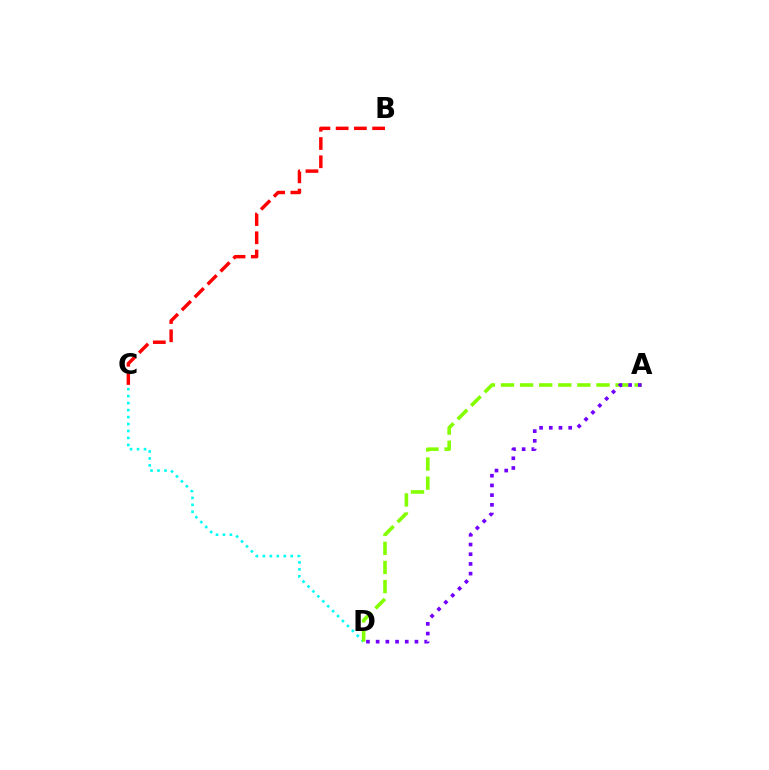{('C', 'D'): [{'color': '#00fff6', 'line_style': 'dotted', 'thickness': 1.89}], ('A', 'D'): [{'color': '#84ff00', 'line_style': 'dashed', 'thickness': 2.59}, {'color': '#7200ff', 'line_style': 'dotted', 'thickness': 2.64}], ('B', 'C'): [{'color': '#ff0000', 'line_style': 'dashed', 'thickness': 2.48}]}